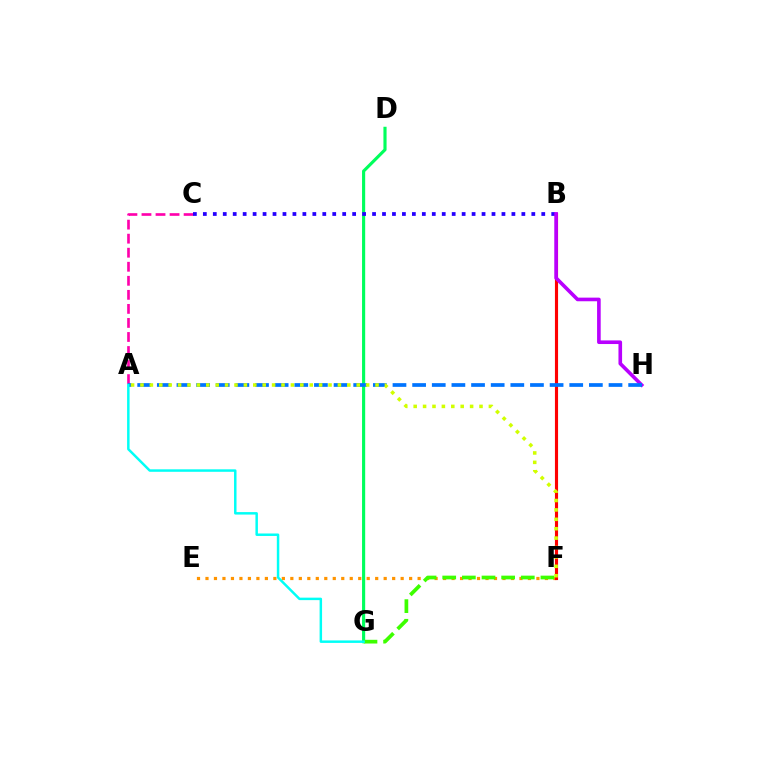{('D', 'G'): [{'color': '#00ff5c', 'line_style': 'solid', 'thickness': 2.26}], ('A', 'C'): [{'color': '#ff00ac', 'line_style': 'dashed', 'thickness': 1.91}], ('B', 'C'): [{'color': '#2500ff', 'line_style': 'dotted', 'thickness': 2.7}], ('E', 'F'): [{'color': '#ff9400', 'line_style': 'dotted', 'thickness': 2.31}], ('B', 'F'): [{'color': '#ff0000', 'line_style': 'solid', 'thickness': 2.26}], ('B', 'H'): [{'color': '#b900ff', 'line_style': 'solid', 'thickness': 2.61}], ('A', 'H'): [{'color': '#0074ff', 'line_style': 'dashed', 'thickness': 2.67}], ('F', 'G'): [{'color': '#3dff00', 'line_style': 'dashed', 'thickness': 2.67}], ('A', 'G'): [{'color': '#00fff6', 'line_style': 'solid', 'thickness': 1.78}], ('A', 'F'): [{'color': '#d1ff00', 'line_style': 'dotted', 'thickness': 2.55}]}